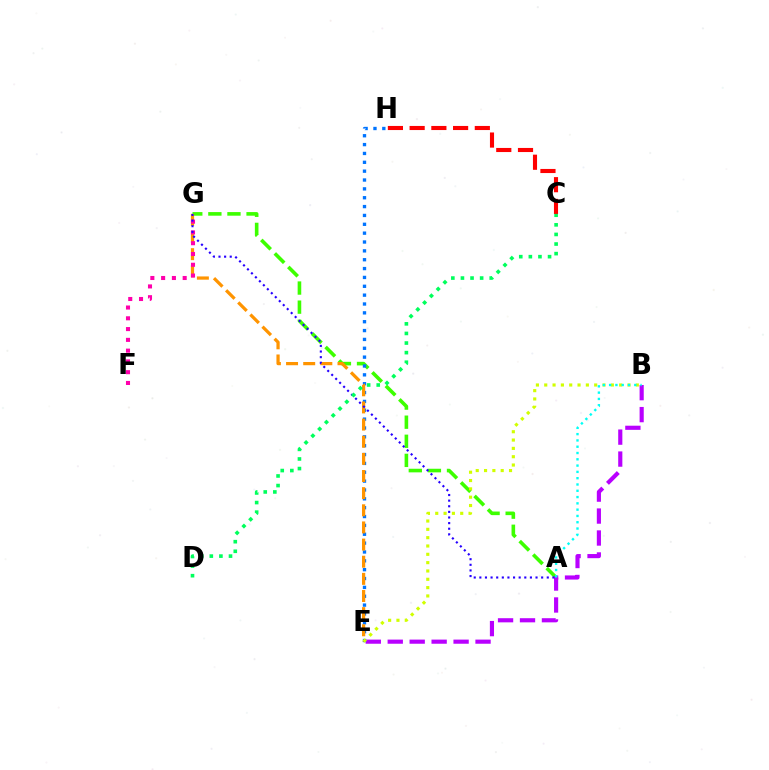{('A', 'G'): [{'color': '#3dff00', 'line_style': 'dashed', 'thickness': 2.59}, {'color': '#2500ff', 'line_style': 'dotted', 'thickness': 1.53}], ('B', 'E'): [{'color': '#b900ff', 'line_style': 'dashed', 'thickness': 2.98}, {'color': '#d1ff00', 'line_style': 'dotted', 'thickness': 2.26}], ('E', 'H'): [{'color': '#0074ff', 'line_style': 'dotted', 'thickness': 2.41}], ('E', 'G'): [{'color': '#ff9400', 'line_style': 'dashed', 'thickness': 2.33}], ('F', 'G'): [{'color': '#ff00ac', 'line_style': 'dotted', 'thickness': 2.93}], ('C', 'H'): [{'color': '#ff0000', 'line_style': 'dashed', 'thickness': 2.95}], ('A', 'B'): [{'color': '#00fff6', 'line_style': 'dotted', 'thickness': 1.71}], ('C', 'D'): [{'color': '#00ff5c', 'line_style': 'dotted', 'thickness': 2.61}]}